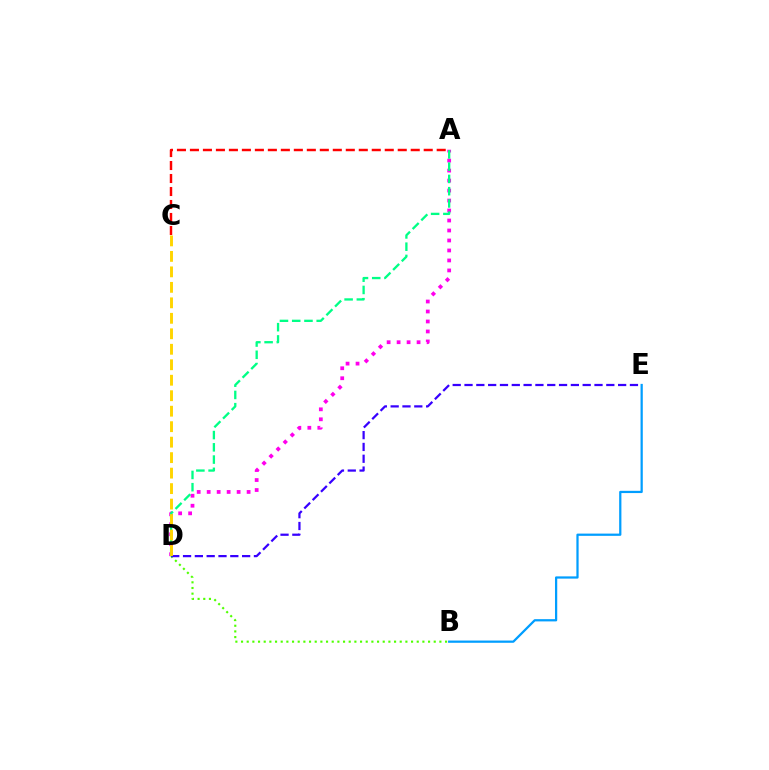{('B', 'D'): [{'color': '#4fff00', 'line_style': 'dotted', 'thickness': 1.54}], ('A', 'C'): [{'color': '#ff0000', 'line_style': 'dashed', 'thickness': 1.76}], ('A', 'D'): [{'color': '#ff00ed', 'line_style': 'dotted', 'thickness': 2.71}, {'color': '#00ff86', 'line_style': 'dashed', 'thickness': 1.66}], ('D', 'E'): [{'color': '#3700ff', 'line_style': 'dashed', 'thickness': 1.61}], ('B', 'E'): [{'color': '#009eff', 'line_style': 'solid', 'thickness': 1.62}], ('C', 'D'): [{'color': '#ffd500', 'line_style': 'dashed', 'thickness': 2.1}]}